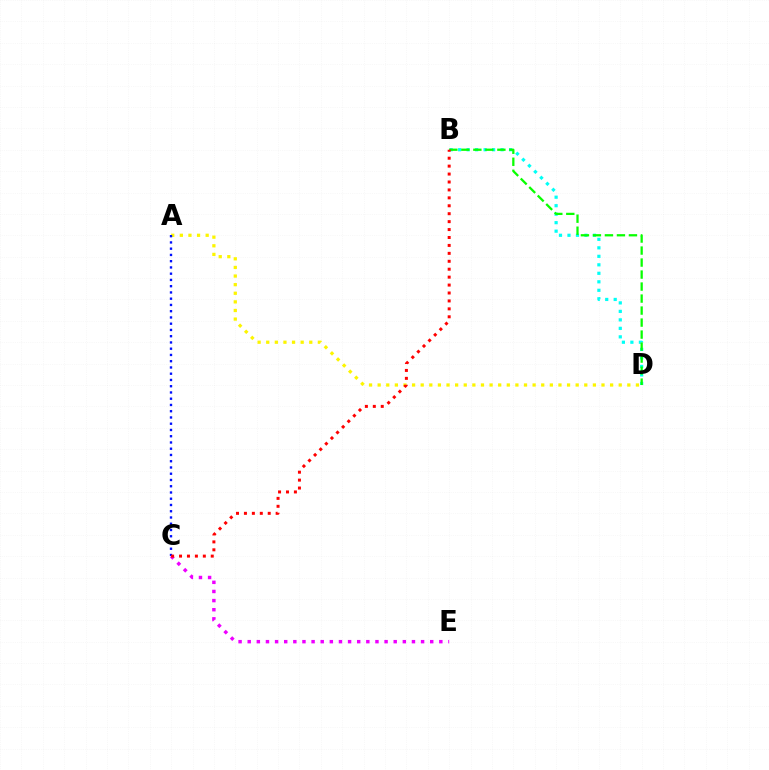{('C', 'E'): [{'color': '#ee00ff', 'line_style': 'dotted', 'thickness': 2.48}], ('A', 'D'): [{'color': '#fcf500', 'line_style': 'dotted', 'thickness': 2.34}], ('B', 'D'): [{'color': '#00fff6', 'line_style': 'dotted', 'thickness': 2.31}, {'color': '#08ff00', 'line_style': 'dashed', 'thickness': 1.63}], ('A', 'C'): [{'color': '#0010ff', 'line_style': 'dotted', 'thickness': 1.7}], ('B', 'C'): [{'color': '#ff0000', 'line_style': 'dotted', 'thickness': 2.15}]}